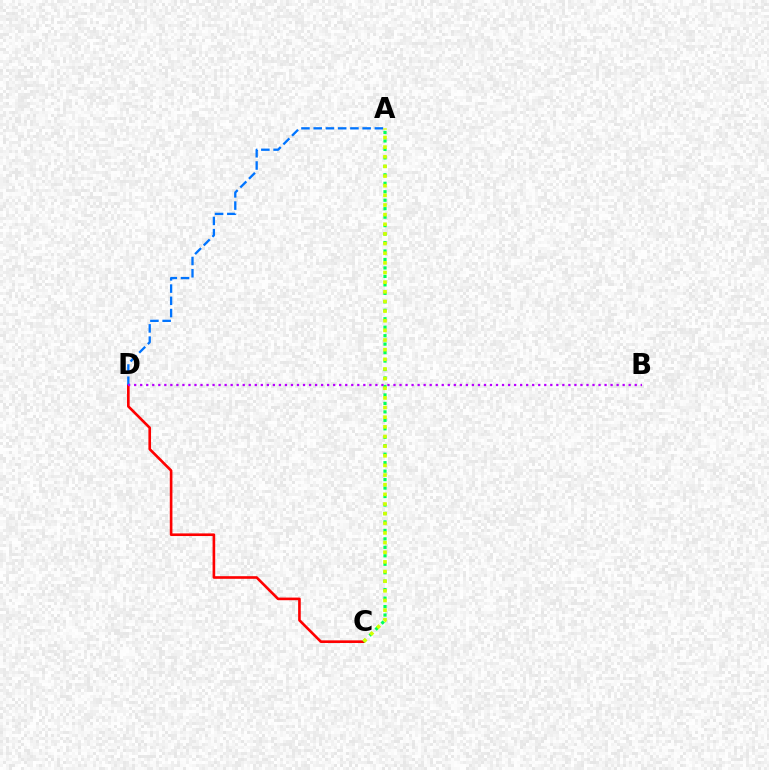{('C', 'D'): [{'color': '#ff0000', 'line_style': 'solid', 'thickness': 1.9}], ('A', 'C'): [{'color': '#00ff5c', 'line_style': 'dotted', 'thickness': 2.3}, {'color': '#d1ff00', 'line_style': 'dotted', 'thickness': 2.62}], ('A', 'D'): [{'color': '#0074ff', 'line_style': 'dashed', 'thickness': 1.66}], ('B', 'D'): [{'color': '#b900ff', 'line_style': 'dotted', 'thickness': 1.64}]}